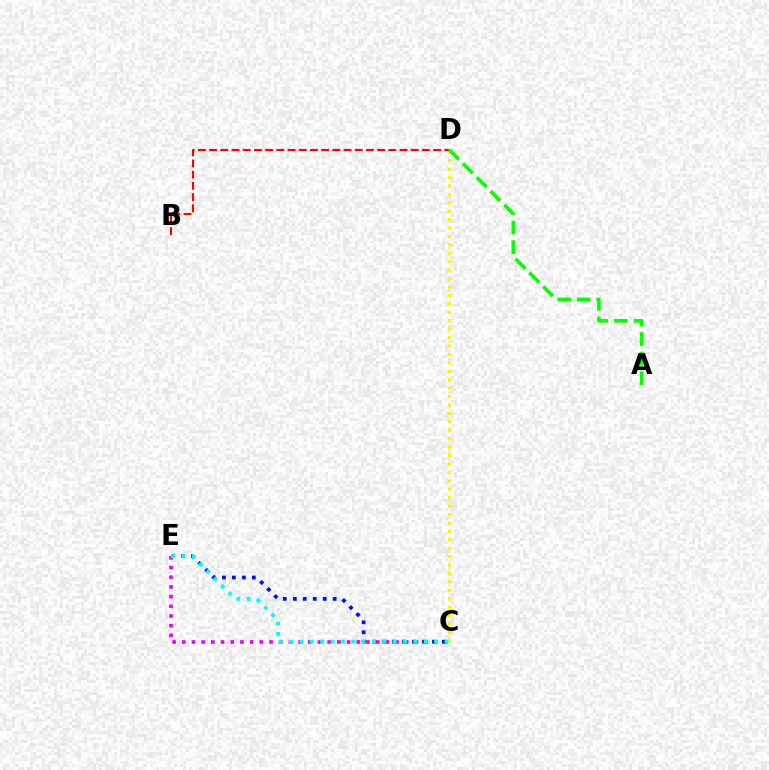{('C', 'E'): [{'color': '#ee00ff', 'line_style': 'dotted', 'thickness': 2.63}, {'color': '#0010ff', 'line_style': 'dotted', 'thickness': 2.71}, {'color': '#00fff6', 'line_style': 'dotted', 'thickness': 2.82}], ('C', 'D'): [{'color': '#fcf500', 'line_style': 'dotted', 'thickness': 2.29}], ('B', 'D'): [{'color': '#ff0000', 'line_style': 'dashed', 'thickness': 1.52}], ('A', 'D'): [{'color': '#08ff00', 'line_style': 'dashed', 'thickness': 2.65}]}